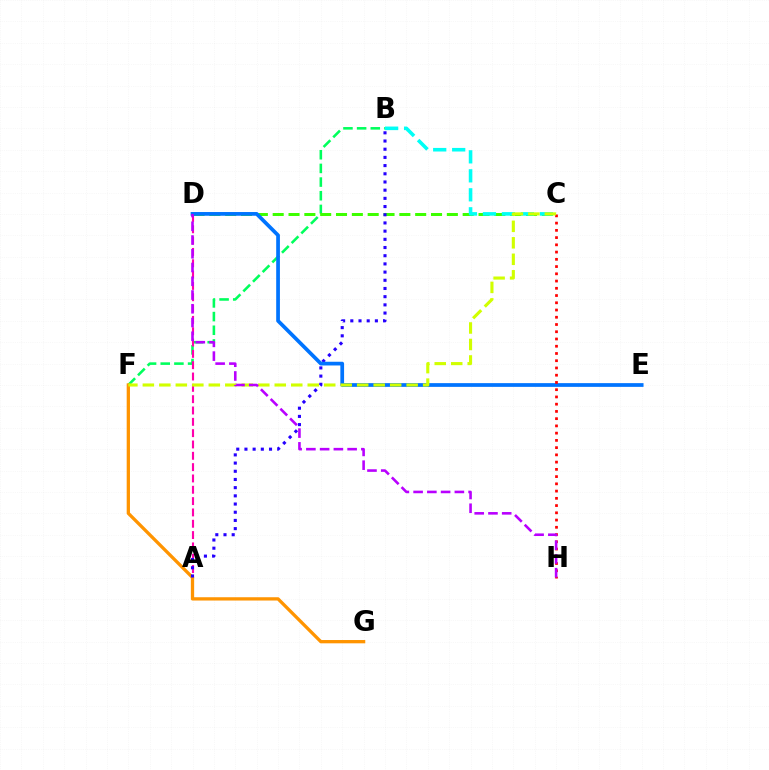{('B', 'F'): [{'color': '#00ff5c', 'line_style': 'dashed', 'thickness': 1.86}], ('C', 'D'): [{'color': '#3dff00', 'line_style': 'dashed', 'thickness': 2.15}], ('B', 'C'): [{'color': '#00fff6', 'line_style': 'dashed', 'thickness': 2.58}], ('A', 'D'): [{'color': '#ff00ac', 'line_style': 'dashed', 'thickness': 1.54}], ('F', 'G'): [{'color': '#ff9400', 'line_style': 'solid', 'thickness': 2.37}], ('A', 'B'): [{'color': '#2500ff', 'line_style': 'dotted', 'thickness': 2.23}], ('D', 'E'): [{'color': '#0074ff', 'line_style': 'solid', 'thickness': 2.68}], ('C', 'H'): [{'color': '#ff0000', 'line_style': 'dotted', 'thickness': 1.97}], ('C', 'F'): [{'color': '#d1ff00', 'line_style': 'dashed', 'thickness': 2.24}], ('D', 'H'): [{'color': '#b900ff', 'line_style': 'dashed', 'thickness': 1.87}]}